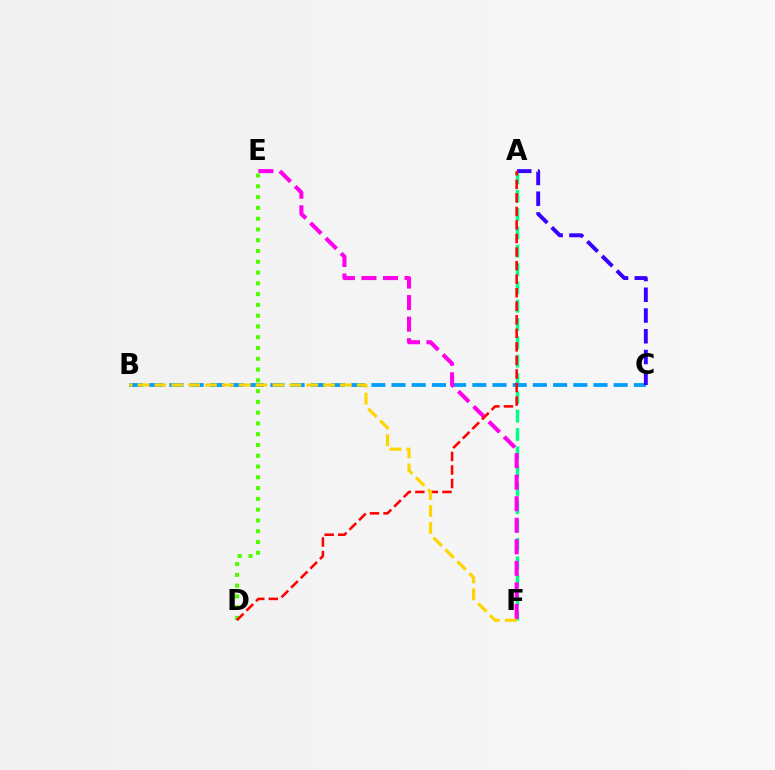{('A', 'F'): [{'color': '#00ff86', 'line_style': 'dashed', 'thickness': 2.49}], ('B', 'C'): [{'color': '#009eff', 'line_style': 'dashed', 'thickness': 2.74}], ('E', 'F'): [{'color': '#ff00ed', 'line_style': 'dashed', 'thickness': 2.93}], ('A', 'C'): [{'color': '#3700ff', 'line_style': 'dashed', 'thickness': 2.82}], ('D', 'E'): [{'color': '#4fff00', 'line_style': 'dotted', 'thickness': 2.93}], ('A', 'D'): [{'color': '#ff0000', 'line_style': 'dashed', 'thickness': 1.84}], ('B', 'F'): [{'color': '#ffd500', 'line_style': 'dashed', 'thickness': 2.29}]}